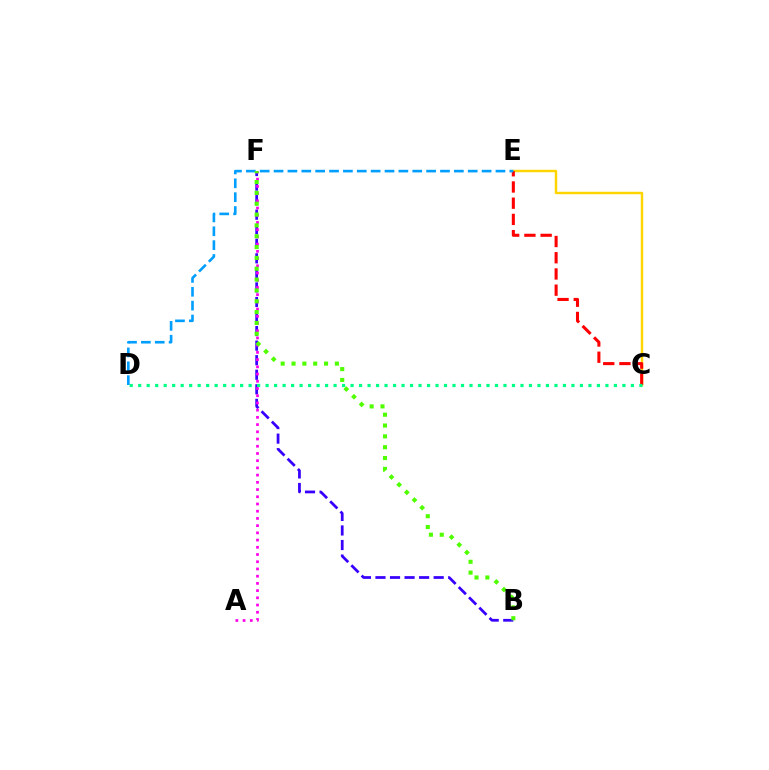{('C', 'E'): [{'color': '#ffd500', 'line_style': 'solid', 'thickness': 1.76}, {'color': '#ff0000', 'line_style': 'dashed', 'thickness': 2.2}], ('D', 'E'): [{'color': '#009eff', 'line_style': 'dashed', 'thickness': 1.88}], ('B', 'F'): [{'color': '#3700ff', 'line_style': 'dashed', 'thickness': 1.98}, {'color': '#4fff00', 'line_style': 'dotted', 'thickness': 2.94}], ('C', 'D'): [{'color': '#00ff86', 'line_style': 'dotted', 'thickness': 2.31}], ('A', 'F'): [{'color': '#ff00ed', 'line_style': 'dotted', 'thickness': 1.96}]}